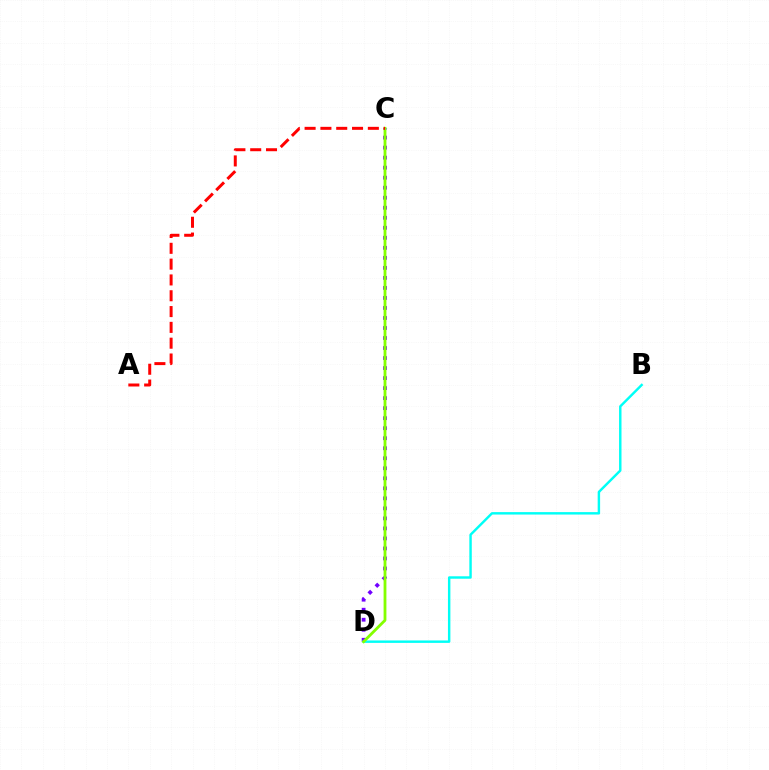{('C', 'D'): [{'color': '#7200ff', 'line_style': 'dotted', 'thickness': 2.72}, {'color': '#84ff00', 'line_style': 'solid', 'thickness': 2.03}], ('B', 'D'): [{'color': '#00fff6', 'line_style': 'solid', 'thickness': 1.75}], ('A', 'C'): [{'color': '#ff0000', 'line_style': 'dashed', 'thickness': 2.15}]}